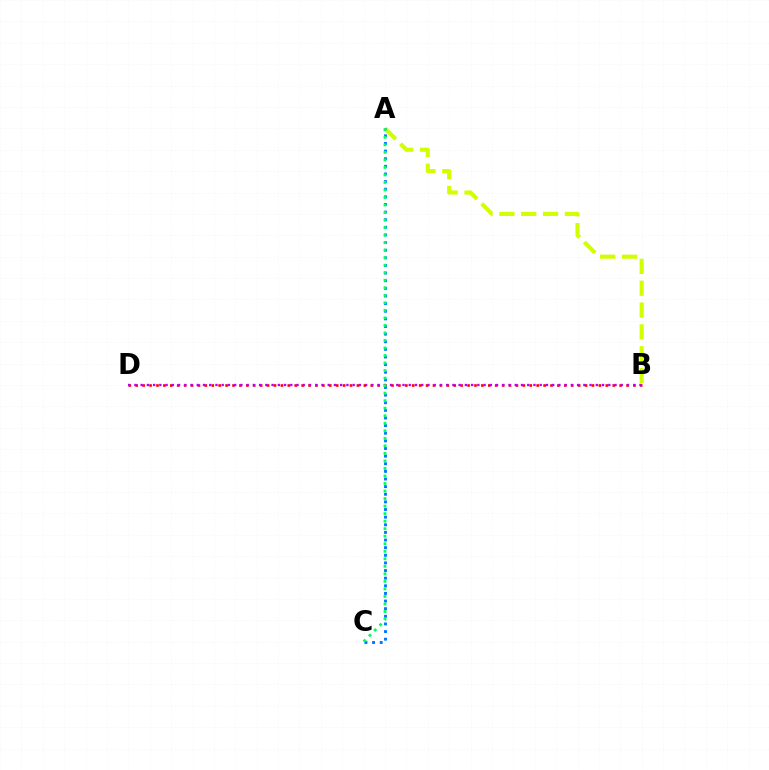{('B', 'D'): [{'color': '#ff0000', 'line_style': 'dotted', 'thickness': 1.88}, {'color': '#b900ff', 'line_style': 'dotted', 'thickness': 1.69}], ('A', 'B'): [{'color': '#d1ff00', 'line_style': 'dashed', 'thickness': 2.97}], ('A', 'C'): [{'color': '#0074ff', 'line_style': 'dotted', 'thickness': 2.07}, {'color': '#00ff5c', 'line_style': 'dotted', 'thickness': 2.05}]}